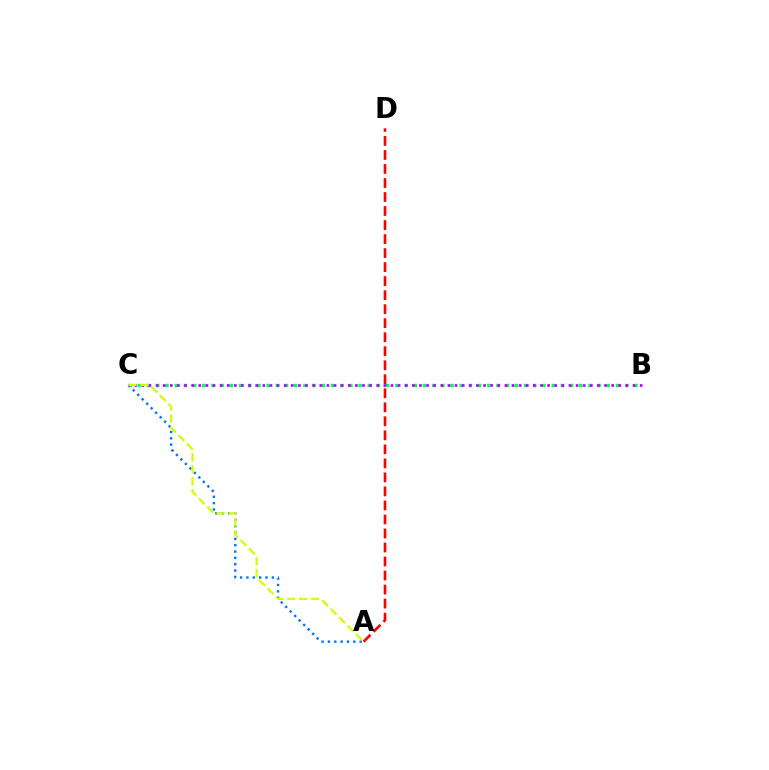{('A', 'C'): [{'color': '#0074ff', 'line_style': 'dotted', 'thickness': 1.72}, {'color': '#d1ff00', 'line_style': 'dashed', 'thickness': 1.62}], ('B', 'C'): [{'color': '#00ff5c', 'line_style': 'dotted', 'thickness': 2.5}, {'color': '#b900ff', 'line_style': 'dotted', 'thickness': 1.93}], ('A', 'D'): [{'color': '#ff0000', 'line_style': 'dashed', 'thickness': 1.9}]}